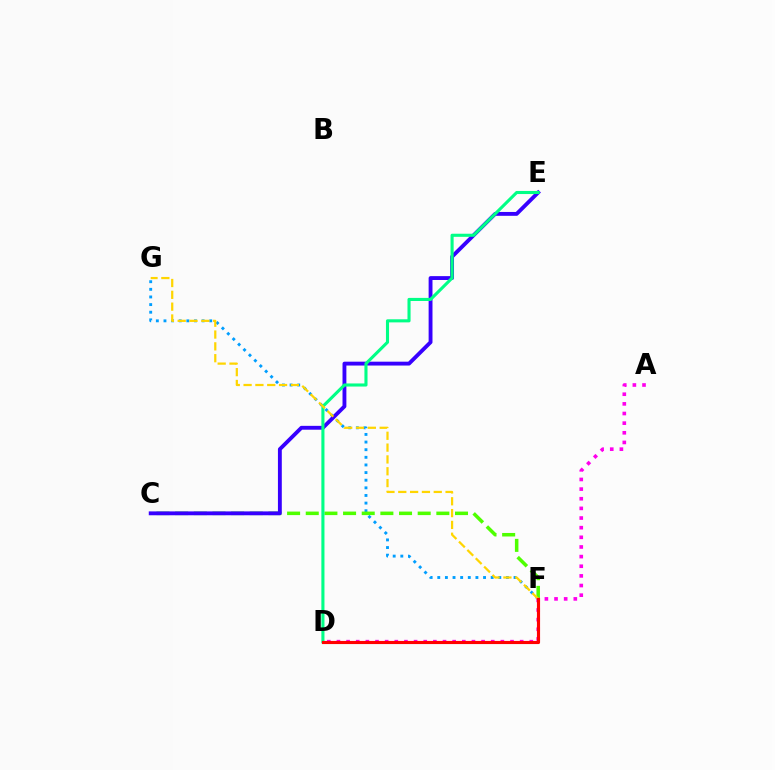{('F', 'G'): [{'color': '#009eff', 'line_style': 'dotted', 'thickness': 2.07}, {'color': '#ffd500', 'line_style': 'dashed', 'thickness': 1.61}], ('C', 'F'): [{'color': '#4fff00', 'line_style': 'dashed', 'thickness': 2.53}], ('A', 'D'): [{'color': '#ff00ed', 'line_style': 'dotted', 'thickness': 2.62}], ('C', 'E'): [{'color': '#3700ff', 'line_style': 'solid', 'thickness': 2.78}], ('D', 'E'): [{'color': '#00ff86', 'line_style': 'solid', 'thickness': 2.23}], ('D', 'F'): [{'color': '#ff0000', 'line_style': 'solid', 'thickness': 2.26}]}